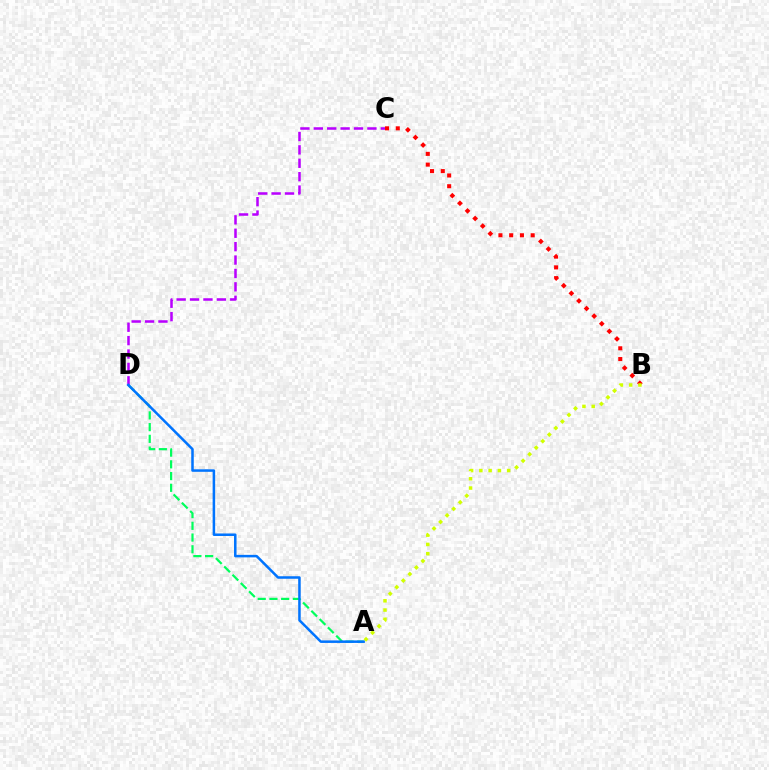{('A', 'D'): [{'color': '#00ff5c', 'line_style': 'dashed', 'thickness': 1.59}, {'color': '#0074ff', 'line_style': 'solid', 'thickness': 1.81}], ('C', 'D'): [{'color': '#b900ff', 'line_style': 'dashed', 'thickness': 1.82}], ('B', 'C'): [{'color': '#ff0000', 'line_style': 'dotted', 'thickness': 2.92}], ('A', 'B'): [{'color': '#d1ff00', 'line_style': 'dotted', 'thickness': 2.52}]}